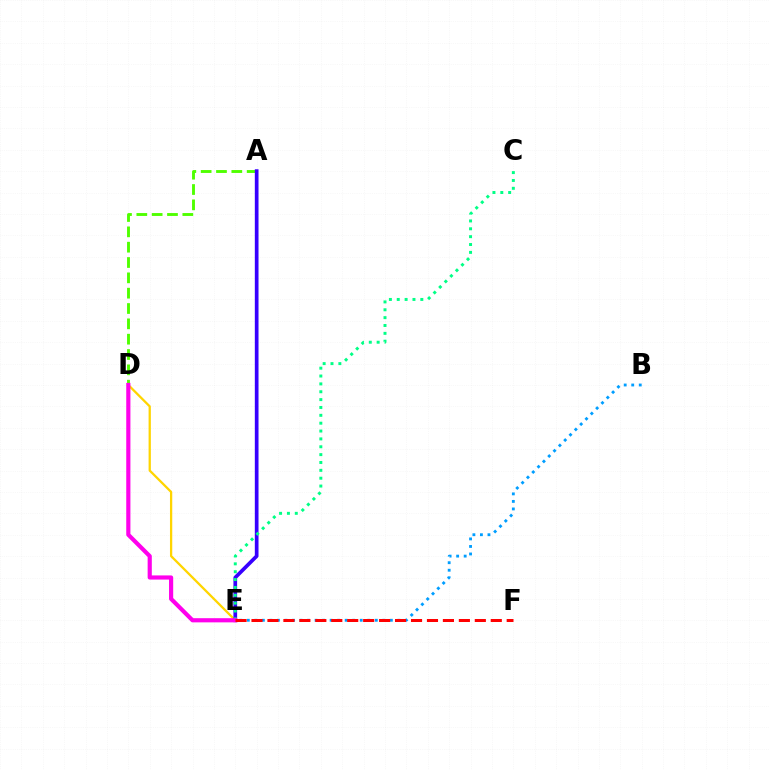{('D', 'E'): [{'color': '#ffd500', 'line_style': 'solid', 'thickness': 1.64}, {'color': '#ff00ed', 'line_style': 'solid', 'thickness': 3.0}], ('A', 'D'): [{'color': '#4fff00', 'line_style': 'dashed', 'thickness': 2.08}], ('A', 'E'): [{'color': '#3700ff', 'line_style': 'solid', 'thickness': 2.66}], ('B', 'E'): [{'color': '#009eff', 'line_style': 'dotted', 'thickness': 2.05}], ('C', 'E'): [{'color': '#00ff86', 'line_style': 'dotted', 'thickness': 2.14}], ('E', 'F'): [{'color': '#ff0000', 'line_style': 'dashed', 'thickness': 2.17}]}